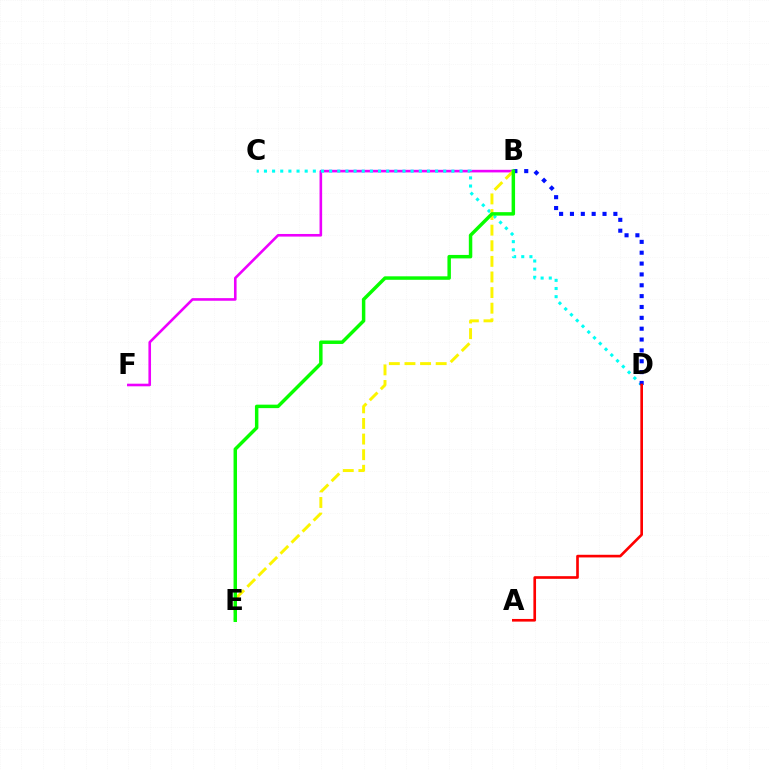{('B', 'F'): [{'color': '#ee00ff', 'line_style': 'solid', 'thickness': 1.88}], ('C', 'D'): [{'color': '#00fff6', 'line_style': 'dotted', 'thickness': 2.21}], ('B', 'E'): [{'color': '#fcf500', 'line_style': 'dashed', 'thickness': 2.12}, {'color': '#08ff00', 'line_style': 'solid', 'thickness': 2.5}], ('B', 'D'): [{'color': '#0010ff', 'line_style': 'dotted', 'thickness': 2.95}], ('A', 'D'): [{'color': '#ff0000', 'line_style': 'solid', 'thickness': 1.91}]}